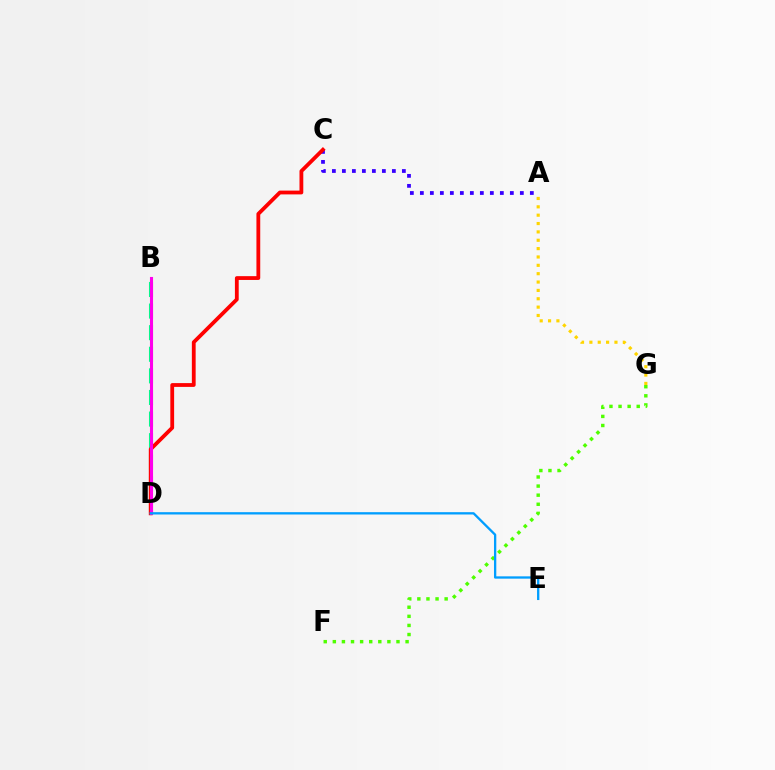{('B', 'D'): [{'color': '#00ff86', 'line_style': 'dashed', 'thickness': 2.93}, {'color': '#ff00ed', 'line_style': 'solid', 'thickness': 2.22}], ('A', 'C'): [{'color': '#3700ff', 'line_style': 'dotted', 'thickness': 2.72}], ('C', 'D'): [{'color': '#ff0000', 'line_style': 'solid', 'thickness': 2.74}], ('A', 'G'): [{'color': '#ffd500', 'line_style': 'dotted', 'thickness': 2.27}], ('F', 'G'): [{'color': '#4fff00', 'line_style': 'dotted', 'thickness': 2.47}], ('D', 'E'): [{'color': '#009eff', 'line_style': 'solid', 'thickness': 1.66}]}